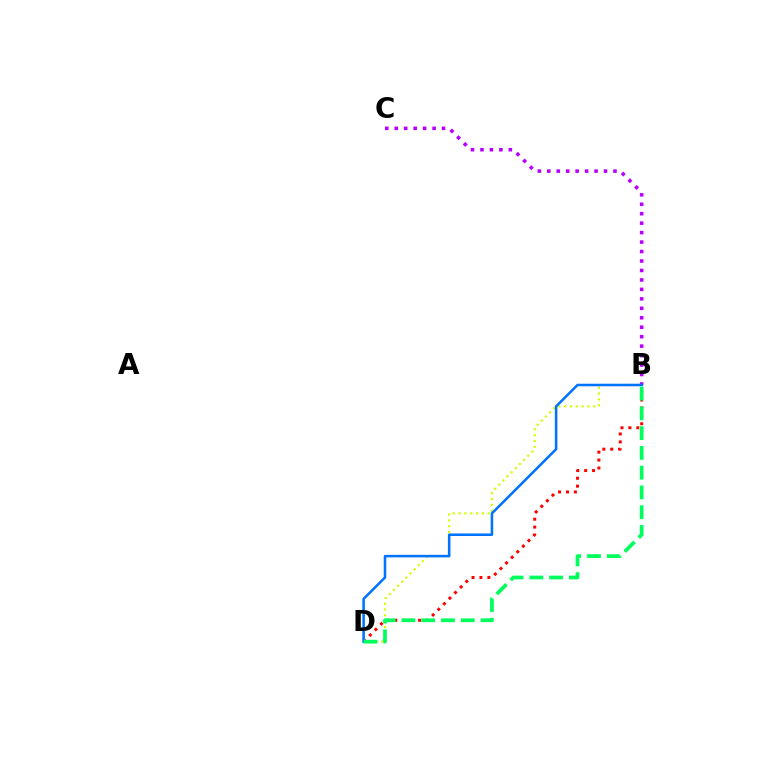{('B', 'D'): [{'color': '#ff0000', 'line_style': 'dotted', 'thickness': 2.15}, {'color': '#d1ff00', 'line_style': 'dotted', 'thickness': 1.58}, {'color': '#0074ff', 'line_style': 'solid', 'thickness': 1.83}, {'color': '#00ff5c', 'line_style': 'dashed', 'thickness': 2.69}], ('B', 'C'): [{'color': '#b900ff', 'line_style': 'dotted', 'thickness': 2.57}]}